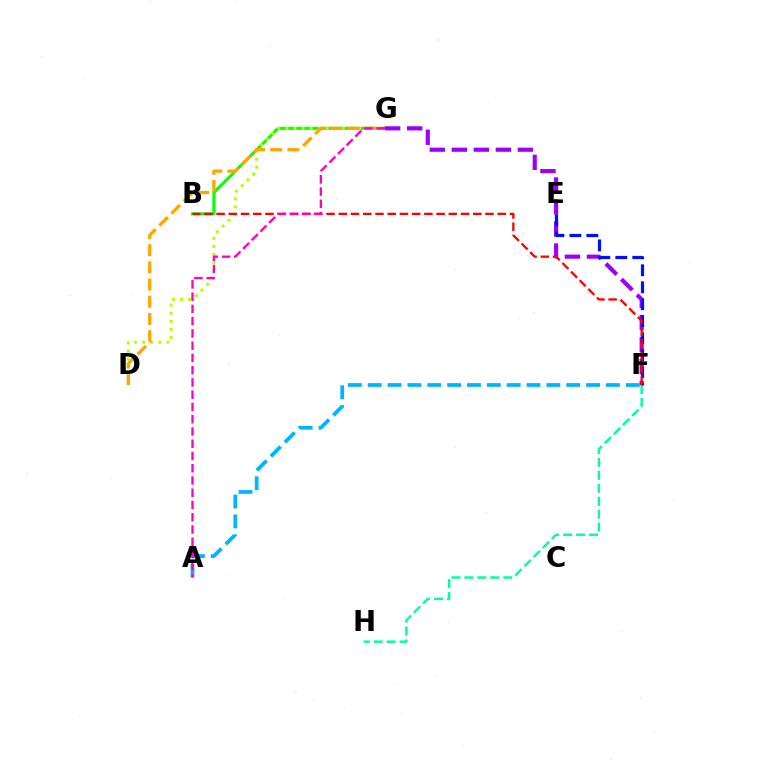{('B', 'G'): [{'color': '#08ff00', 'line_style': 'solid', 'thickness': 2.18}], ('F', 'G'): [{'color': '#9b00ff', 'line_style': 'dashed', 'thickness': 2.99}], ('D', 'G'): [{'color': '#b3ff00', 'line_style': 'dotted', 'thickness': 2.19}, {'color': '#ffa500', 'line_style': 'dashed', 'thickness': 2.34}], ('F', 'H'): [{'color': '#00ff9d', 'line_style': 'dashed', 'thickness': 1.76}], ('E', 'F'): [{'color': '#0010ff', 'line_style': 'dashed', 'thickness': 2.31}], ('B', 'F'): [{'color': '#ff0000', 'line_style': 'dashed', 'thickness': 1.66}], ('A', 'F'): [{'color': '#00b5ff', 'line_style': 'dashed', 'thickness': 2.7}], ('A', 'G'): [{'color': '#ff00bd', 'line_style': 'dashed', 'thickness': 1.67}]}